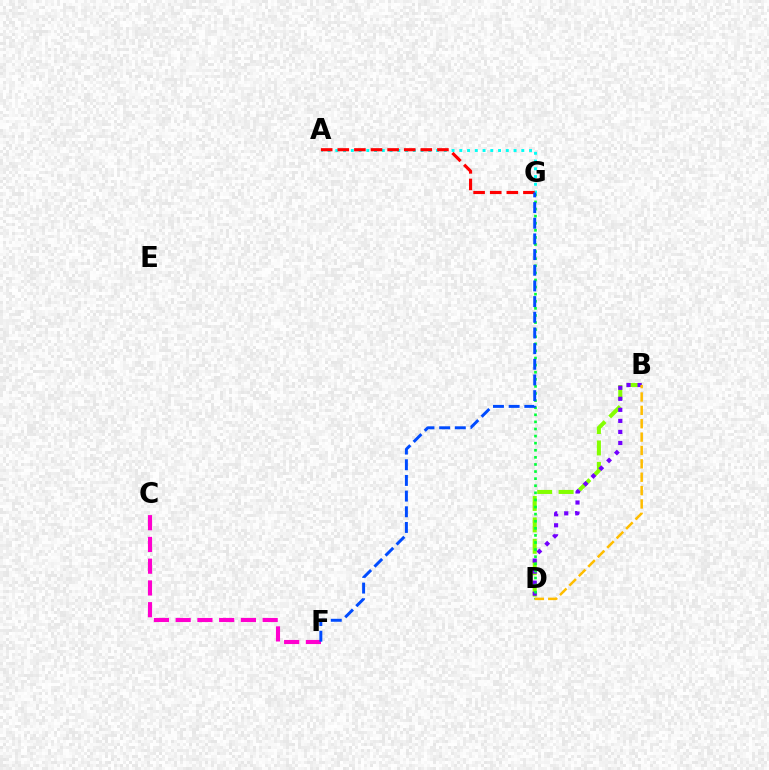{('B', 'D'): [{'color': '#84ff00', 'line_style': 'dashed', 'thickness': 2.91}, {'color': '#7200ff', 'line_style': 'dotted', 'thickness': 3.0}, {'color': '#ffbd00', 'line_style': 'dashed', 'thickness': 1.82}], ('D', 'G'): [{'color': '#00ff39', 'line_style': 'dotted', 'thickness': 1.93}], ('C', 'F'): [{'color': '#ff00cf', 'line_style': 'dashed', 'thickness': 2.95}], ('A', 'G'): [{'color': '#00fff6', 'line_style': 'dotted', 'thickness': 2.11}, {'color': '#ff0000', 'line_style': 'dashed', 'thickness': 2.26}], ('F', 'G'): [{'color': '#004bff', 'line_style': 'dashed', 'thickness': 2.13}]}